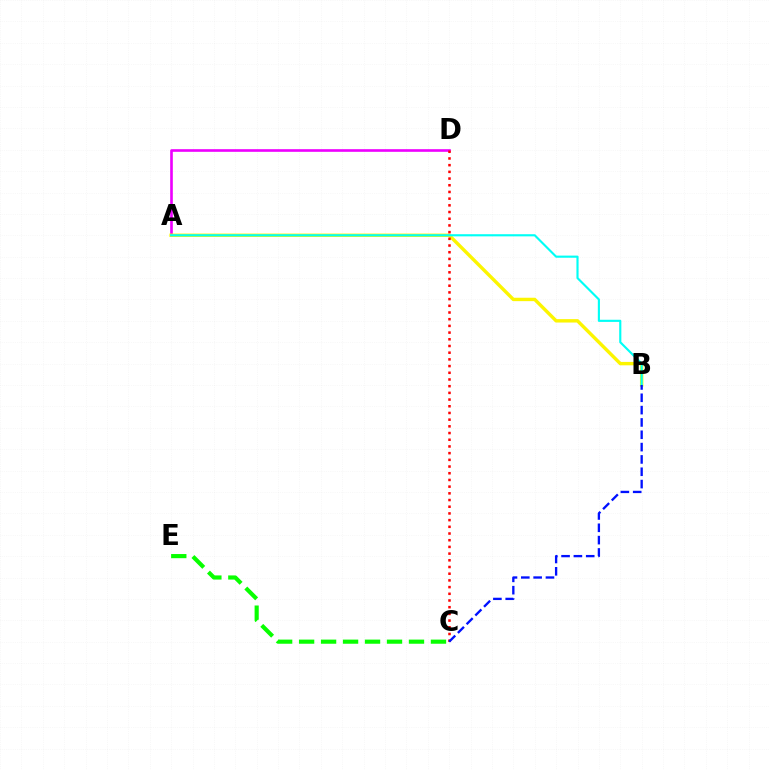{('A', 'D'): [{'color': '#ee00ff', 'line_style': 'solid', 'thickness': 1.9}], ('A', 'B'): [{'color': '#fcf500', 'line_style': 'solid', 'thickness': 2.45}, {'color': '#00fff6', 'line_style': 'solid', 'thickness': 1.54}], ('C', 'D'): [{'color': '#ff0000', 'line_style': 'dotted', 'thickness': 1.82}], ('C', 'E'): [{'color': '#08ff00', 'line_style': 'dashed', 'thickness': 2.99}], ('B', 'C'): [{'color': '#0010ff', 'line_style': 'dashed', 'thickness': 1.67}]}